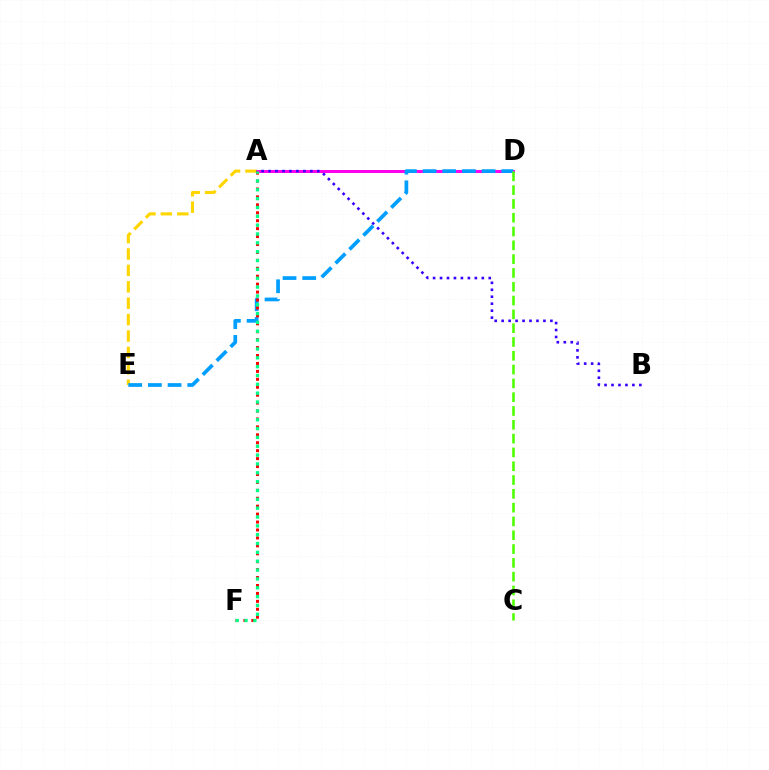{('A', 'D'): [{'color': '#ff00ed', 'line_style': 'solid', 'thickness': 2.14}], ('A', 'E'): [{'color': '#ffd500', 'line_style': 'dashed', 'thickness': 2.23}], ('D', 'E'): [{'color': '#009eff', 'line_style': 'dashed', 'thickness': 2.67}], ('C', 'D'): [{'color': '#4fff00', 'line_style': 'dashed', 'thickness': 1.88}], ('A', 'F'): [{'color': '#ff0000', 'line_style': 'dotted', 'thickness': 2.15}, {'color': '#00ff86', 'line_style': 'dotted', 'thickness': 2.4}], ('A', 'B'): [{'color': '#3700ff', 'line_style': 'dotted', 'thickness': 1.89}]}